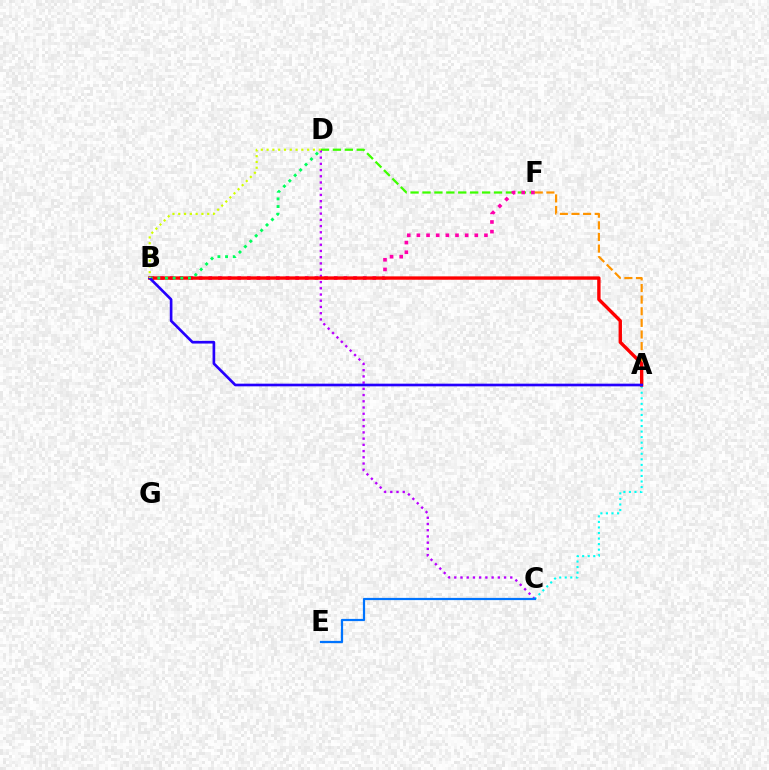{('D', 'F'): [{'color': '#3dff00', 'line_style': 'dashed', 'thickness': 1.62}], ('C', 'D'): [{'color': '#b900ff', 'line_style': 'dotted', 'thickness': 1.69}], ('A', 'F'): [{'color': '#ff9400', 'line_style': 'dashed', 'thickness': 1.58}], ('A', 'C'): [{'color': '#00fff6', 'line_style': 'dotted', 'thickness': 1.51}], ('B', 'F'): [{'color': '#ff00ac', 'line_style': 'dotted', 'thickness': 2.62}], ('A', 'B'): [{'color': '#ff0000', 'line_style': 'solid', 'thickness': 2.43}, {'color': '#2500ff', 'line_style': 'solid', 'thickness': 1.92}], ('B', 'D'): [{'color': '#00ff5c', 'line_style': 'dotted', 'thickness': 2.08}, {'color': '#d1ff00', 'line_style': 'dotted', 'thickness': 1.57}], ('C', 'E'): [{'color': '#0074ff', 'line_style': 'solid', 'thickness': 1.59}]}